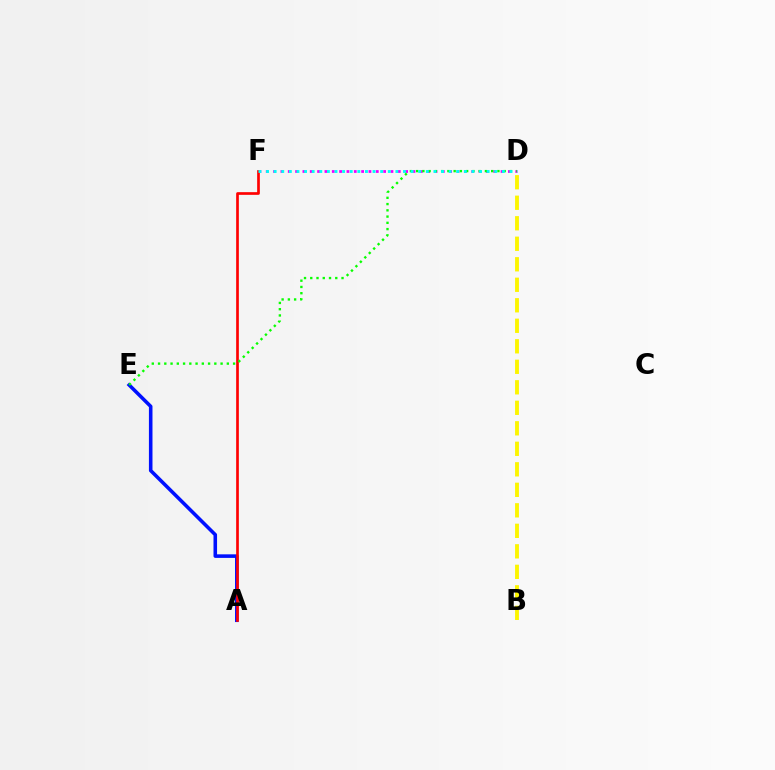{('D', 'F'): [{'color': '#ee00ff', 'line_style': 'dotted', 'thickness': 1.99}, {'color': '#00fff6', 'line_style': 'dotted', 'thickness': 2.07}], ('A', 'E'): [{'color': '#0010ff', 'line_style': 'solid', 'thickness': 2.57}], ('A', 'F'): [{'color': '#ff0000', 'line_style': 'solid', 'thickness': 1.93}], ('D', 'E'): [{'color': '#08ff00', 'line_style': 'dotted', 'thickness': 1.7}], ('B', 'D'): [{'color': '#fcf500', 'line_style': 'dashed', 'thickness': 2.79}]}